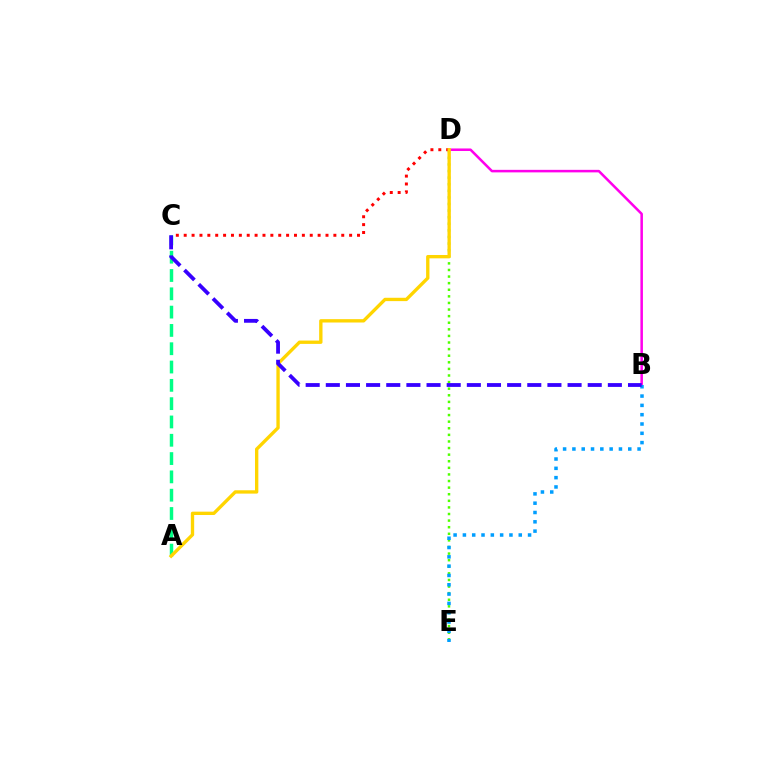{('D', 'E'): [{'color': '#4fff00', 'line_style': 'dotted', 'thickness': 1.79}], ('C', 'D'): [{'color': '#ff0000', 'line_style': 'dotted', 'thickness': 2.14}], ('A', 'C'): [{'color': '#00ff86', 'line_style': 'dashed', 'thickness': 2.49}], ('B', 'D'): [{'color': '#ff00ed', 'line_style': 'solid', 'thickness': 1.82}], ('A', 'D'): [{'color': '#ffd500', 'line_style': 'solid', 'thickness': 2.41}], ('B', 'E'): [{'color': '#009eff', 'line_style': 'dotted', 'thickness': 2.53}], ('B', 'C'): [{'color': '#3700ff', 'line_style': 'dashed', 'thickness': 2.74}]}